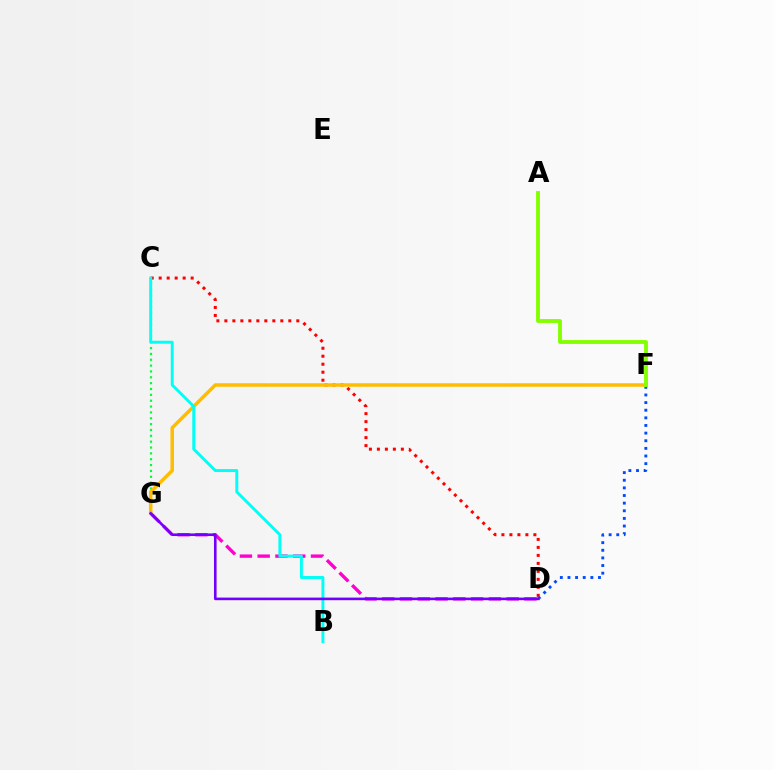{('C', 'D'): [{'color': '#ff0000', 'line_style': 'dotted', 'thickness': 2.17}], ('C', 'G'): [{'color': '#00ff39', 'line_style': 'dotted', 'thickness': 1.59}], ('D', 'G'): [{'color': '#ff00cf', 'line_style': 'dashed', 'thickness': 2.41}, {'color': '#7200ff', 'line_style': 'solid', 'thickness': 1.87}], ('D', 'F'): [{'color': '#004bff', 'line_style': 'dotted', 'thickness': 2.07}], ('F', 'G'): [{'color': '#ffbd00', 'line_style': 'solid', 'thickness': 2.52}], ('B', 'C'): [{'color': '#00fff6', 'line_style': 'solid', 'thickness': 2.12}], ('A', 'F'): [{'color': '#84ff00', 'line_style': 'solid', 'thickness': 2.78}]}